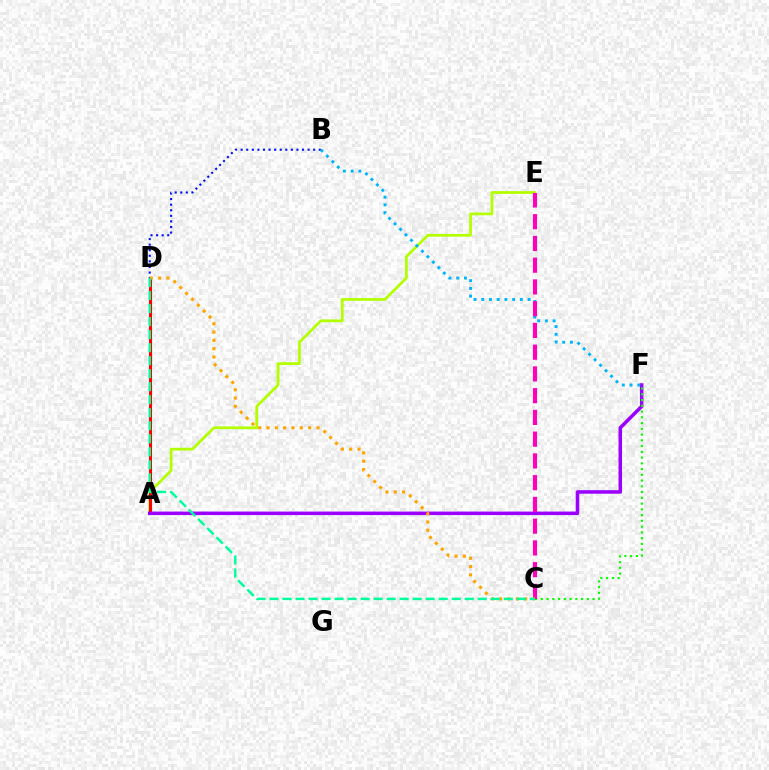{('A', 'E'): [{'color': '#b3ff00', 'line_style': 'solid', 'thickness': 1.98}], ('A', 'D'): [{'color': '#ff0000', 'line_style': 'solid', 'thickness': 2.22}], ('B', 'D'): [{'color': '#0010ff', 'line_style': 'dotted', 'thickness': 1.52}], ('A', 'F'): [{'color': '#9b00ff', 'line_style': 'solid', 'thickness': 2.54}], ('C', 'F'): [{'color': '#08ff00', 'line_style': 'dotted', 'thickness': 1.56}], ('B', 'F'): [{'color': '#00b5ff', 'line_style': 'dotted', 'thickness': 2.1}], ('C', 'E'): [{'color': '#ff00bd', 'line_style': 'dashed', 'thickness': 2.95}], ('C', 'D'): [{'color': '#ffa500', 'line_style': 'dotted', 'thickness': 2.26}, {'color': '#00ff9d', 'line_style': 'dashed', 'thickness': 1.77}]}